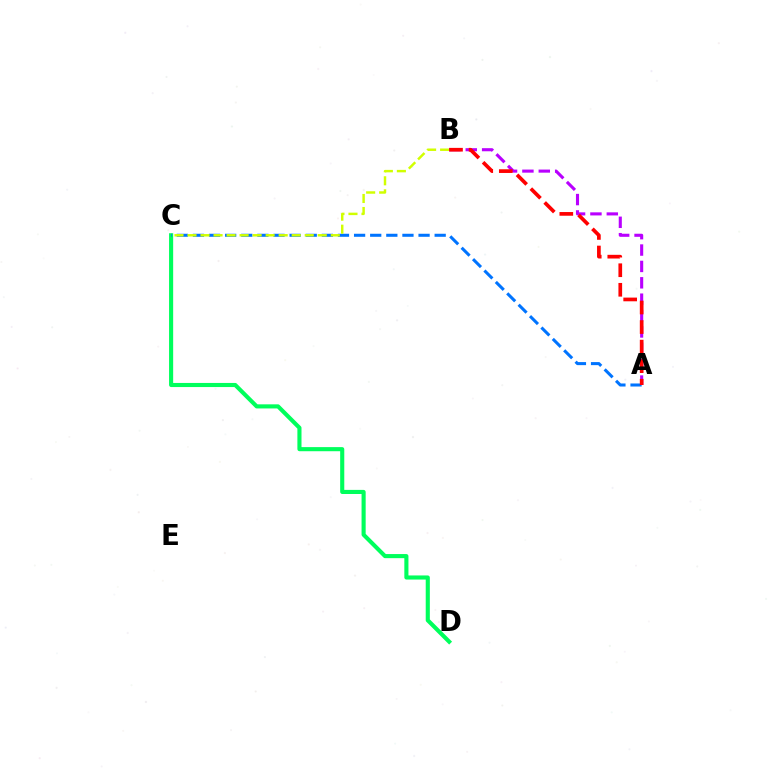{('A', 'B'): [{'color': '#b900ff', 'line_style': 'dashed', 'thickness': 2.22}, {'color': '#ff0000', 'line_style': 'dashed', 'thickness': 2.66}], ('C', 'D'): [{'color': '#00ff5c', 'line_style': 'solid', 'thickness': 2.96}], ('A', 'C'): [{'color': '#0074ff', 'line_style': 'dashed', 'thickness': 2.19}], ('B', 'C'): [{'color': '#d1ff00', 'line_style': 'dashed', 'thickness': 1.77}]}